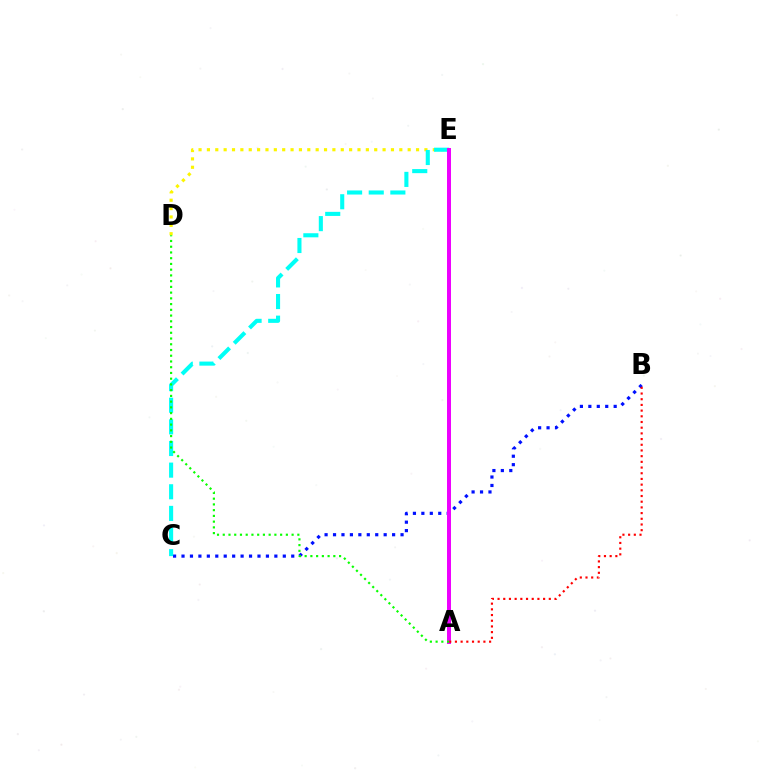{('D', 'E'): [{'color': '#fcf500', 'line_style': 'dotted', 'thickness': 2.27}], ('B', 'C'): [{'color': '#0010ff', 'line_style': 'dotted', 'thickness': 2.29}], ('C', 'E'): [{'color': '#00fff6', 'line_style': 'dashed', 'thickness': 2.94}], ('A', 'E'): [{'color': '#ee00ff', 'line_style': 'solid', 'thickness': 2.86}], ('A', 'D'): [{'color': '#08ff00', 'line_style': 'dotted', 'thickness': 1.56}], ('A', 'B'): [{'color': '#ff0000', 'line_style': 'dotted', 'thickness': 1.55}]}